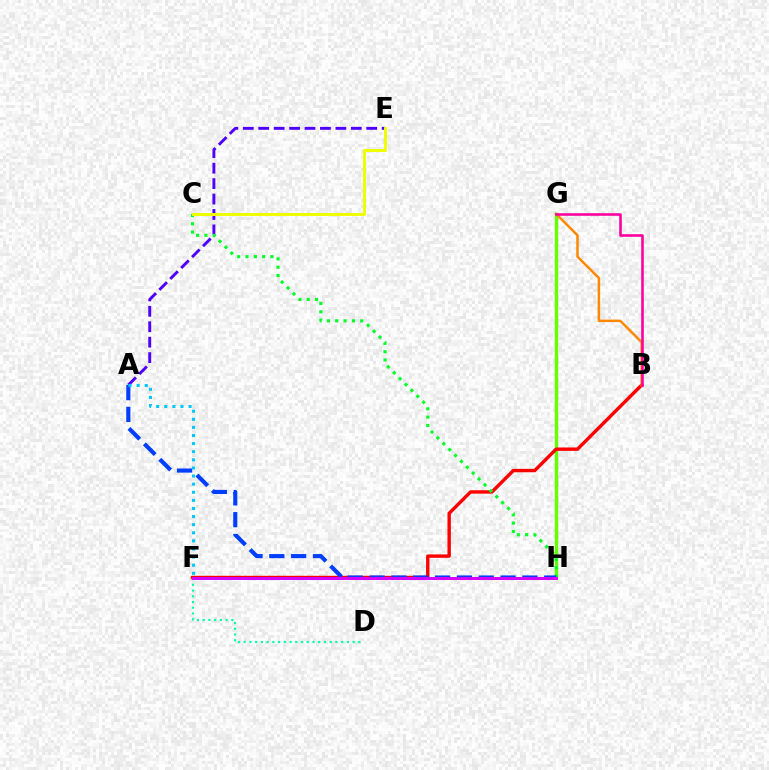{('G', 'H'): [{'color': '#66ff00', 'line_style': 'solid', 'thickness': 2.46}], ('D', 'F'): [{'color': '#00ffaf', 'line_style': 'dotted', 'thickness': 1.56}], ('B', 'F'): [{'color': '#ff0000', 'line_style': 'solid', 'thickness': 2.45}], ('A', 'E'): [{'color': '#4f00ff', 'line_style': 'dashed', 'thickness': 2.1}], ('B', 'G'): [{'color': '#ff8800', 'line_style': 'solid', 'thickness': 1.8}, {'color': '#ff00a0', 'line_style': 'solid', 'thickness': 1.87}], ('C', 'H'): [{'color': '#00ff27', 'line_style': 'dotted', 'thickness': 2.26}], ('C', 'E'): [{'color': '#eeff00', 'line_style': 'solid', 'thickness': 2.12}], ('A', 'H'): [{'color': '#003fff', 'line_style': 'dashed', 'thickness': 2.96}], ('F', 'H'): [{'color': '#d600ff', 'line_style': 'solid', 'thickness': 2.17}], ('A', 'F'): [{'color': '#00c7ff', 'line_style': 'dotted', 'thickness': 2.2}]}